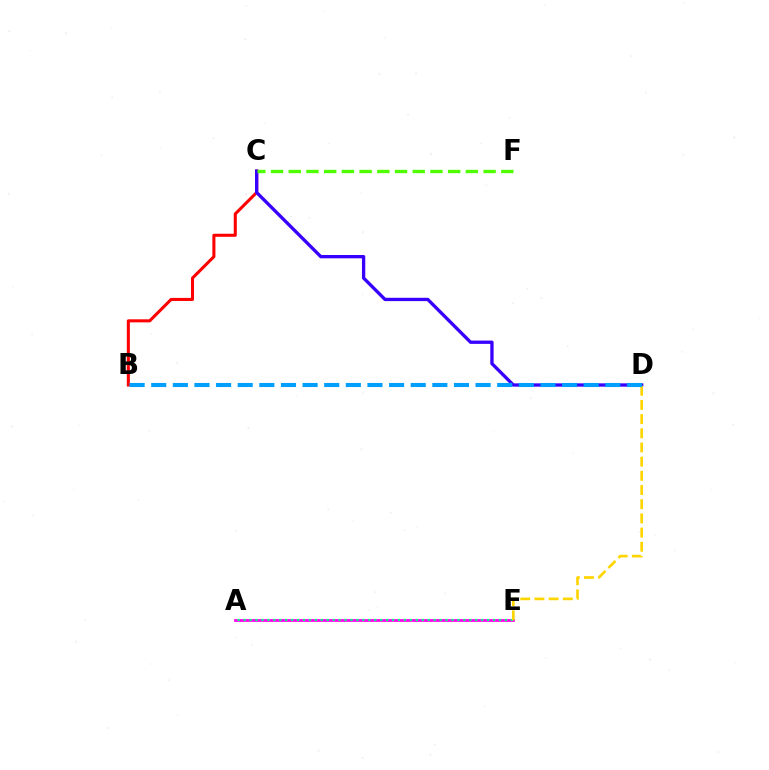{('B', 'C'): [{'color': '#ff0000', 'line_style': 'solid', 'thickness': 2.2}], ('A', 'E'): [{'color': '#ff00ed', 'line_style': 'solid', 'thickness': 1.99}, {'color': '#00ff86', 'line_style': 'dotted', 'thickness': 1.61}], ('C', 'D'): [{'color': '#3700ff', 'line_style': 'solid', 'thickness': 2.39}], ('D', 'E'): [{'color': '#ffd500', 'line_style': 'dashed', 'thickness': 1.93}], ('B', 'D'): [{'color': '#009eff', 'line_style': 'dashed', 'thickness': 2.94}], ('C', 'F'): [{'color': '#4fff00', 'line_style': 'dashed', 'thickness': 2.41}]}